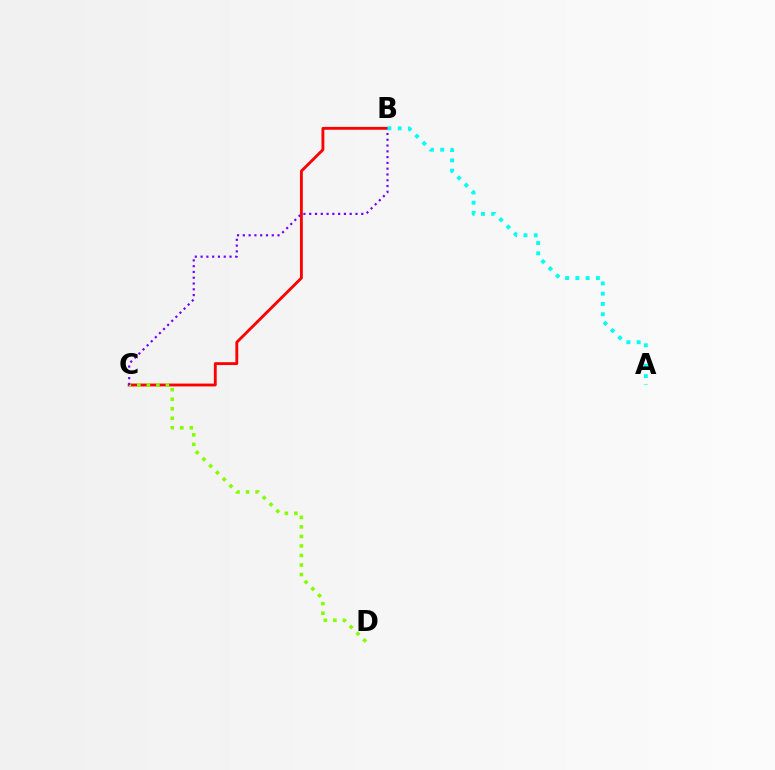{('B', 'C'): [{'color': '#ff0000', 'line_style': 'solid', 'thickness': 2.06}, {'color': '#7200ff', 'line_style': 'dotted', 'thickness': 1.57}], ('C', 'D'): [{'color': '#84ff00', 'line_style': 'dotted', 'thickness': 2.59}], ('A', 'B'): [{'color': '#00fff6', 'line_style': 'dotted', 'thickness': 2.79}]}